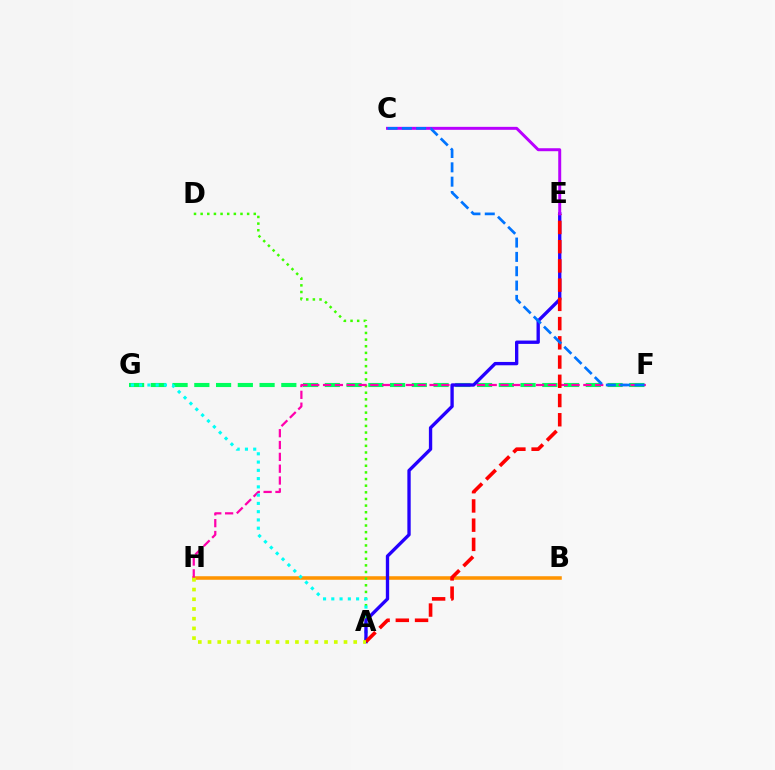{('B', 'H'): [{'color': '#ff9400', 'line_style': 'solid', 'thickness': 2.55}], ('A', 'D'): [{'color': '#3dff00', 'line_style': 'dotted', 'thickness': 1.8}], ('F', 'G'): [{'color': '#00ff5c', 'line_style': 'dashed', 'thickness': 2.95}], ('F', 'H'): [{'color': '#ff00ac', 'line_style': 'dashed', 'thickness': 1.61}], ('A', 'G'): [{'color': '#00fff6', 'line_style': 'dotted', 'thickness': 2.25}], ('A', 'E'): [{'color': '#2500ff', 'line_style': 'solid', 'thickness': 2.4}, {'color': '#ff0000', 'line_style': 'dashed', 'thickness': 2.61}], ('C', 'E'): [{'color': '#b900ff', 'line_style': 'solid', 'thickness': 2.14}], ('C', 'F'): [{'color': '#0074ff', 'line_style': 'dashed', 'thickness': 1.95}], ('A', 'H'): [{'color': '#d1ff00', 'line_style': 'dotted', 'thickness': 2.64}]}